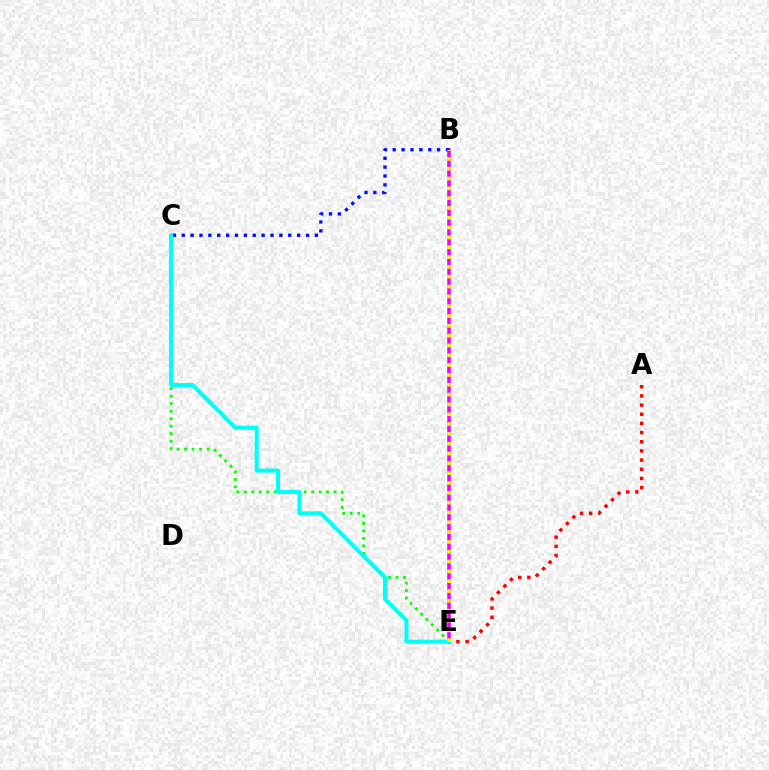{('B', 'E'): [{'color': '#ee00ff', 'line_style': 'solid', 'thickness': 2.54}, {'color': '#fcf500', 'line_style': 'dotted', 'thickness': 2.67}], ('A', 'E'): [{'color': '#ff0000', 'line_style': 'dotted', 'thickness': 2.49}], ('B', 'C'): [{'color': '#0010ff', 'line_style': 'dotted', 'thickness': 2.41}], ('C', 'E'): [{'color': '#08ff00', 'line_style': 'dotted', 'thickness': 2.04}, {'color': '#00fff6', 'line_style': 'solid', 'thickness': 2.92}]}